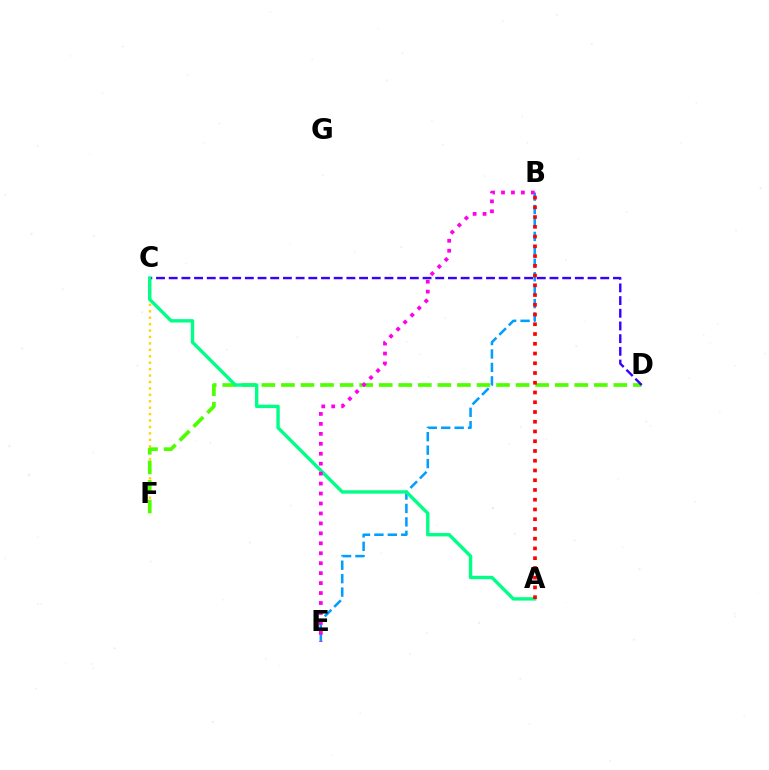{('B', 'E'): [{'color': '#009eff', 'line_style': 'dashed', 'thickness': 1.83}, {'color': '#ff00ed', 'line_style': 'dotted', 'thickness': 2.7}], ('C', 'F'): [{'color': '#ffd500', 'line_style': 'dotted', 'thickness': 1.75}], ('D', 'F'): [{'color': '#4fff00', 'line_style': 'dashed', 'thickness': 2.66}], ('C', 'D'): [{'color': '#3700ff', 'line_style': 'dashed', 'thickness': 1.72}], ('A', 'C'): [{'color': '#00ff86', 'line_style': 'solid', 'thickness': 2.44}], ('A', 'B'): [{'color': '#ff0000', 'line_style': 'dotted', 'thickness': 2.65}]}